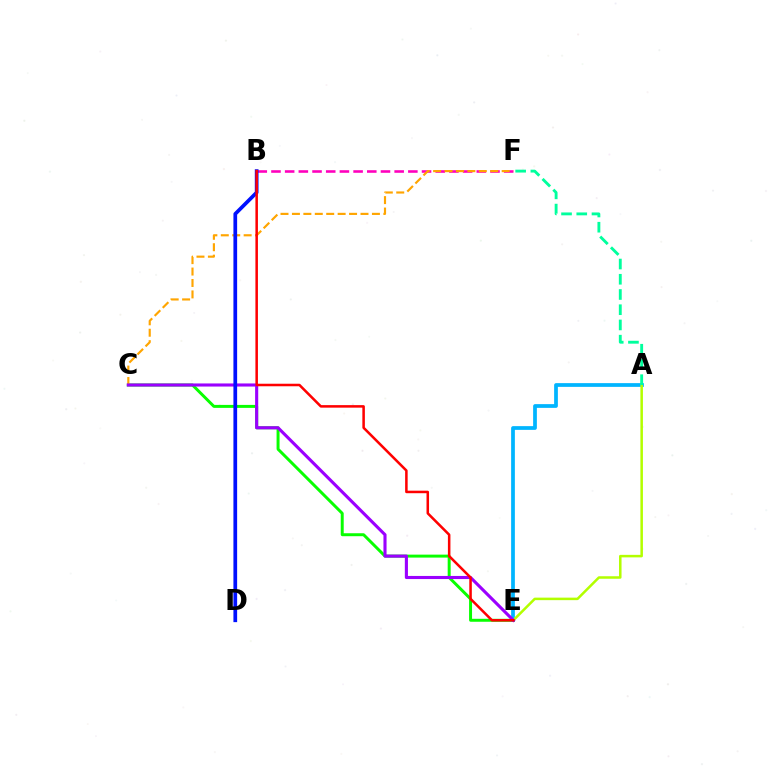{('C', 'E'): [{'color': '#08ff00', 'line_style': 'solid', 'thickness': 2.13}, {'color': '#9b00ff', 'line_style': 'solid', 'thickness': 2.24}], ('A', 'E'): [{'color': '#00b5ff', 'line_style': 'solid', 'thickness': 2.69}, {'color': '#b3ff00', 'line_style': 'solid', 'thickness': 1.81}], ('B', 'F'): [{'color': '#ff00bd', 'line_style': 'dashed', 'thickness': 1.86}], ('A', 'F'): [{'color': '#00ff9d', 'line_style': 'dashed', 'thickness': 2.07}], ('C', 'F'): [{'color': '#ffa500', 'line_style': 'dashed', 'thickness': 1.55}], ('B', 'D'): [{'color': '#0010ff', 'line_style': 'solid', 'thickness': 2.67}], ('B', 'E'): [{'color': '#ff0000', 'line_style': 'solid', 'thickness': 1.82}]}